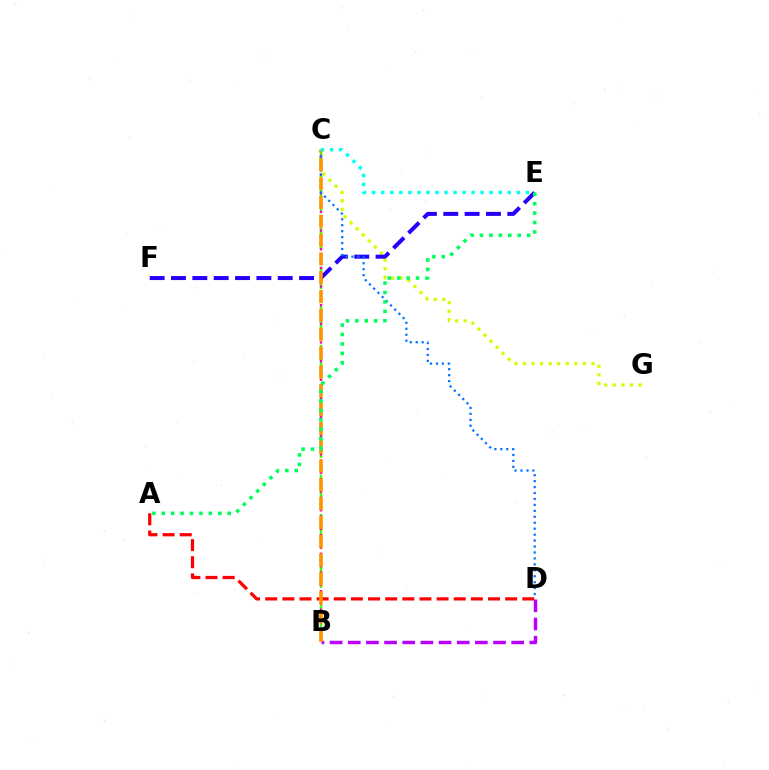{('A', 'D'): [{'color': '#ff0000', 'line_style': 'dashed', 'thickness': 2.33}], ('C', 'G'): [{'color': '#d1ff00', 'line_style': 'dotted', 'thickness': 2.33}], ('E', 'F'): [{'color': '#2500ff', 'line_style': 'dashed', 'thickness': 2.9}], ('B', 'C'): [{'color': '#3dff00', 'line_style': 'dashed', 'thickness': 1.77}, {'color': '#ff00ac', 'line_style': 'dotted', 'thickness': 1.69}, {'color': '#ff9400', 'line_style': 'dashed', 'thickness': 2.56}], ('C', 'D'): [{'color': '#0074ff', 'line_style': 'dotted', 'thickness': 1.62}], ('B', 'D'): [{'color': '#b900ff', 'line_style': 'dashed', 'thickness': 2.47}], ('A', 'E'): [{'color': '#00ff5c', 'line_style': 'dotted', 'thickness': 2.56}], ('C', 'E'): [{'color': '#00fff6', 'line_style': 'dotted', 'thickness': 2.46}]}